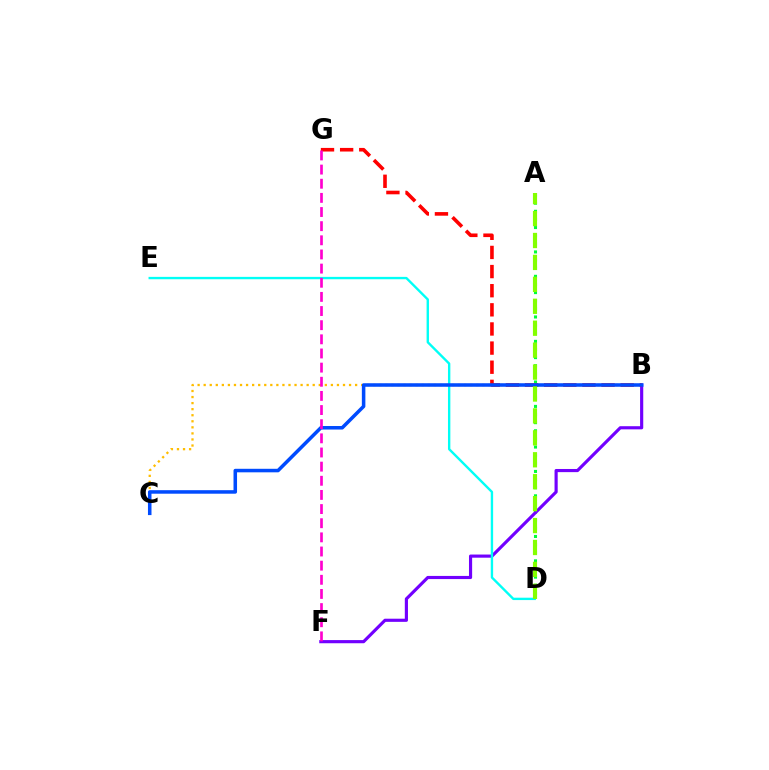{('A', 'D'): [{'color': '#00ff39', 'line_style': 'dotted', 'thickness': 2.21}, {'color': '#84ff00', 'line_style': 'dashed', 'thickness': 2.98}], ('B', 'F'): [{'color': '#7200ff', 'line_style': 'solid', 'thickness': 2.27}], ('B', 'C'): [{'color': '#ffbd00', 'line_style': 'dotted', 'thickness': 1.65}, {'color': '#004bff', 'line_style': 'solid', 'thickness': 2.54}], ('D', 'E'): [{'color': '#00fff6', 'line_style': 'solid', 'thickness': 1.71}], ('B', 'G'): [{'color': '#ff0000', 'line_style': 'dashed', 'thickness': 2.6}], ('F', 'G'): [{'color': '#ff00cf', 'line_style': 'dashed', 'thickness': 1.92}]}